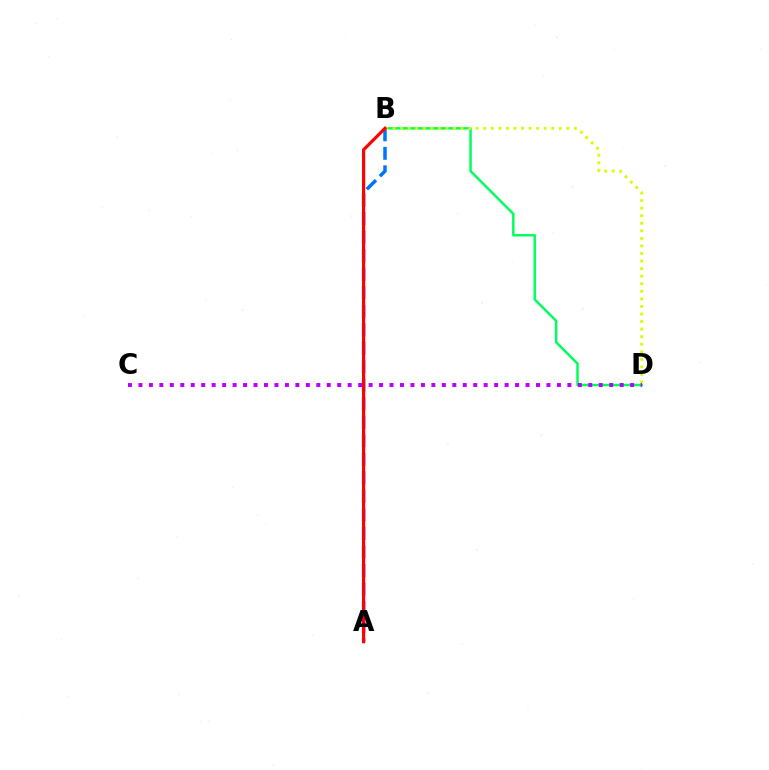{('B', 'D'): [{'color': '#00ff5c', 'line_style': 'solid', 'thickness': 1.78}, {'color': '#d1ff00', 'line_style': 'dotted', 'thickness': 2.05}], ('A', 'B'): [{'color': '#0074ff', 'line_style': 'dashed', 'thickness': 2.52}, {'color': '#ff0000', 'line_style': 'solid', 'thickness': 2.3}], ('C', 'D'): [{'color': '#b900ff', 'line_style': 'dotted', 'thickness': 2.84}]}